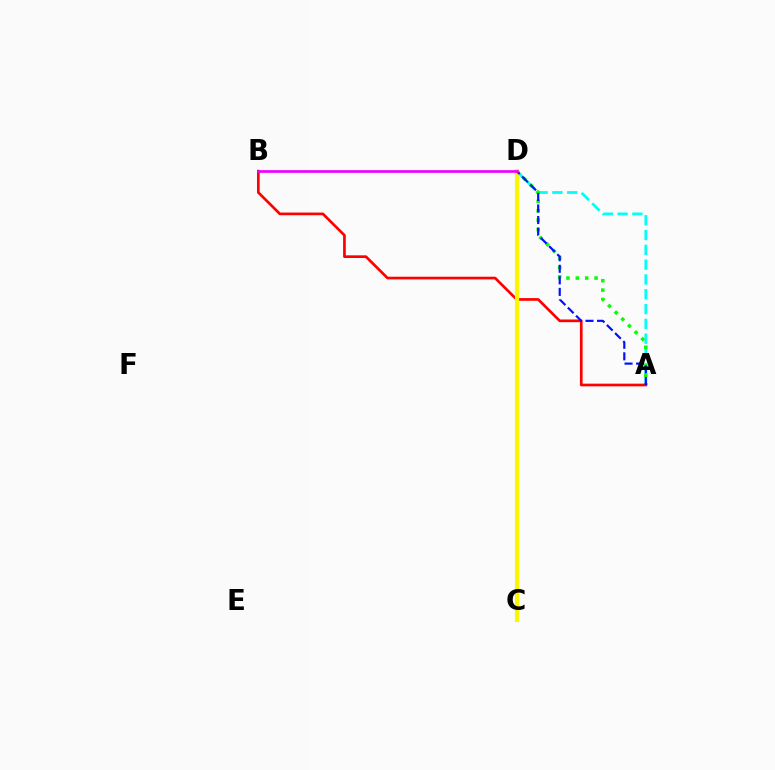{('A', 'D'): [{'color': '#00fff6', 'line_style': 'dashed', 'thickness': 2.01}, {'color': '#08ff00', 'line_style': 'dotted', 'thickness': 2.55}, {'color': '#0010ff', 'line_style': 'dashed', 'thickness': 1.57}], ('A', 'B'): [{'color': '#ff0000', 'line_style': 'solid', 'thickness': 1.93}], ('C', 'D'): [{'color': '#fcf500', 'line_style': 'solid', 'thickness': 2.99}], ('B', 'D'): [{'color': '#ee00ff', 'line_style': 'solid', 'thickness': 1.94}]}